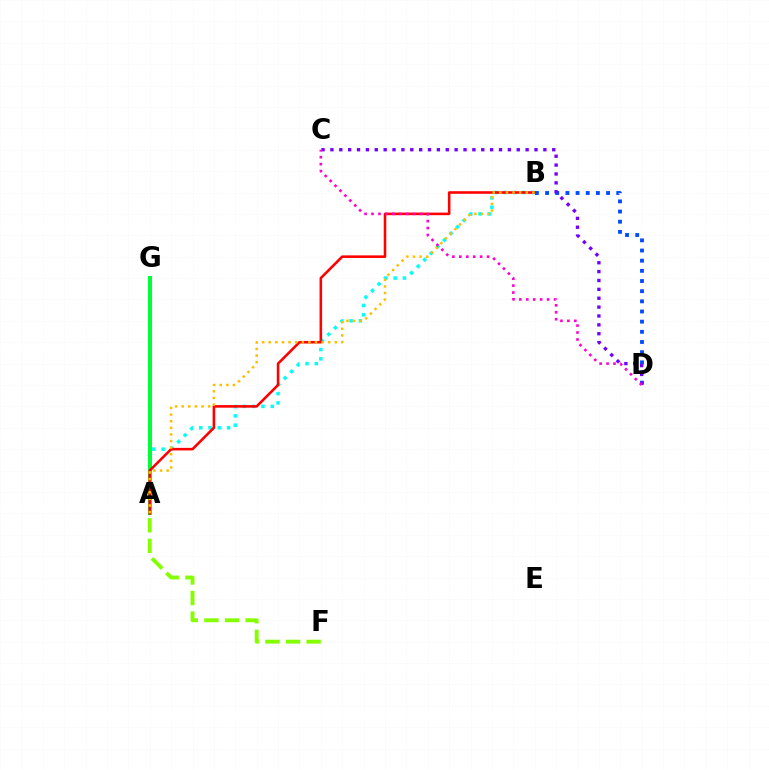{('B', 'D'): [{'color': '#004bff', 'line_style': 'dotted', 'thickness': 2.76}], ('A', 'B'): [{'color': '#00fff6', 'line_style': 'dotted', 'thickness': 2.52}, {'color': '#ff0000', 'line_style': 'solid', 'thickness': 1.86}, {'color': '#ffbd00', 'line_style': 'dotted', 'thickness': 1.79}], ('C', 'D'): [{'color': '#7200ff', 'line_style': 'dotted', 'thickness': 2.41}, {'color': '#ff00cf', 'line_style': 'dotted', 'thickness': 1.89}], ('A', 'G'): [{'color': '#00ff39', 'line_style': 'solid', 'thickness': 2.91}], ('A', 'F'): [{'color': '#84ff00', 'line_style': 'dashed', 'thickness': 2.8}]}